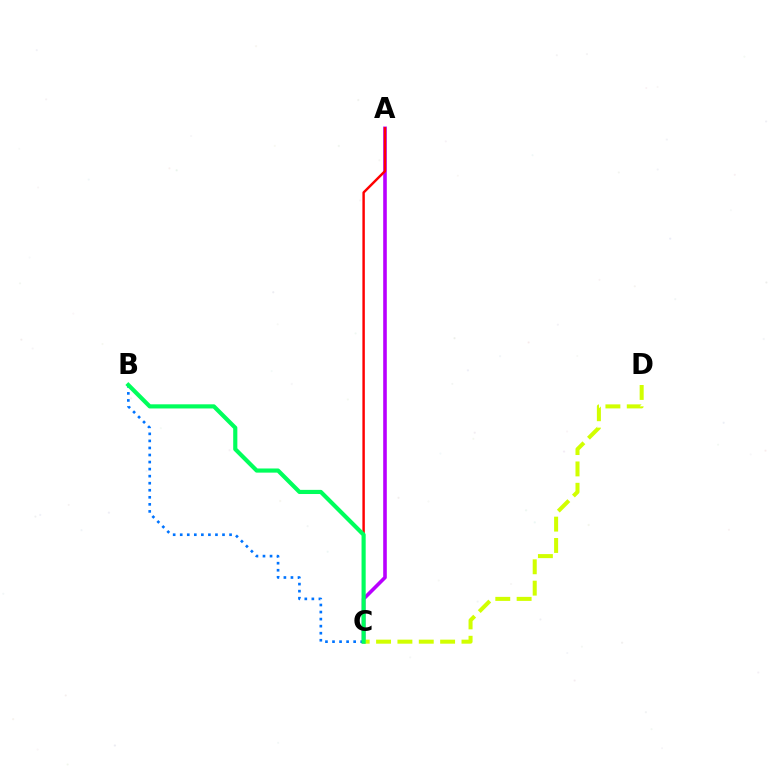{('A', 'C'): [{'color': '#b900ff', 'line_style': 'solid', 'thickness': 2.6}, {'color': '#ff0000', 'line_style': 'solid', 'thickness': 1.76}], ('C', 'D'): [{'color': '#d1ff00', 'line_style': 'dashed', 'thickness': 2.9}], ('B', 'C'): [{'color': '#0074ff', 'line_style': 'dotted', 'thickness': 1.92}, {'color': '#00ff5c', 'line_style': 'solid', 'thickness': 2.99}]}